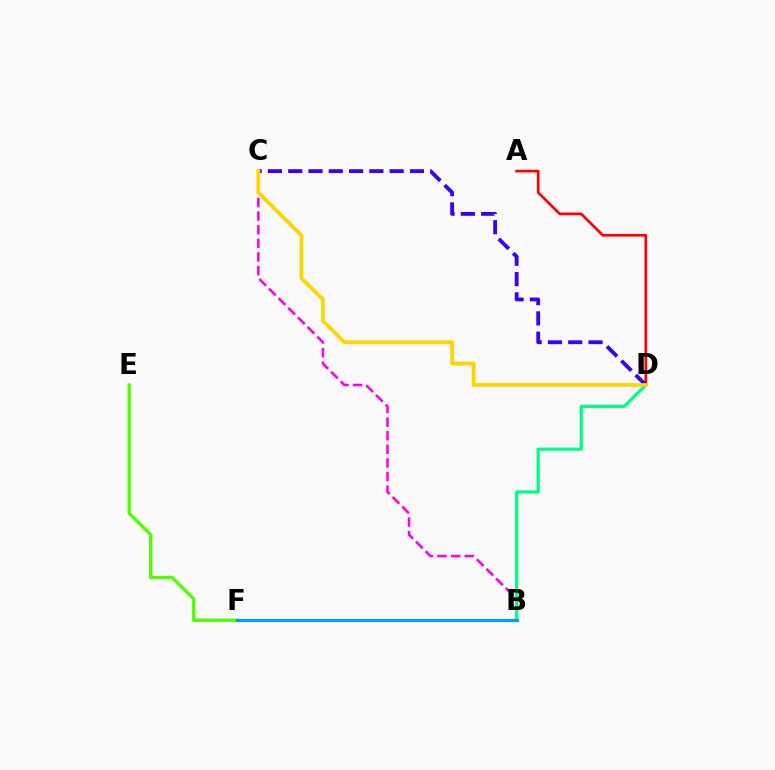{('E', 'F'): [{'color': '#4fff00', 'line_style': 'solid', 'thickness': 2.4}], ('B', 'C'): [{'color': '#ff00ed', 'line_style': 'dashed', 'thickness': 1.85}], ('A', 'D'): [{'color': '#ff0000', 'line_style': 'solid', 'thickness': 1.92}], ('B', 'D'): [{'color': '#00ff86', 'line_style': 'solid', 'thickness': 2.33}], ('C', 'D'): [{'color': '#3700ff', 'line_style': 'dashed', 'thickness': 2.76}, {'color': '#ffd500', 'line_style': 'solid', 'thickness': 2.7}], ('B', 'F'): [{'color': '#009eff', 'line_style': 'solid', 'thickness': 2.32}]}